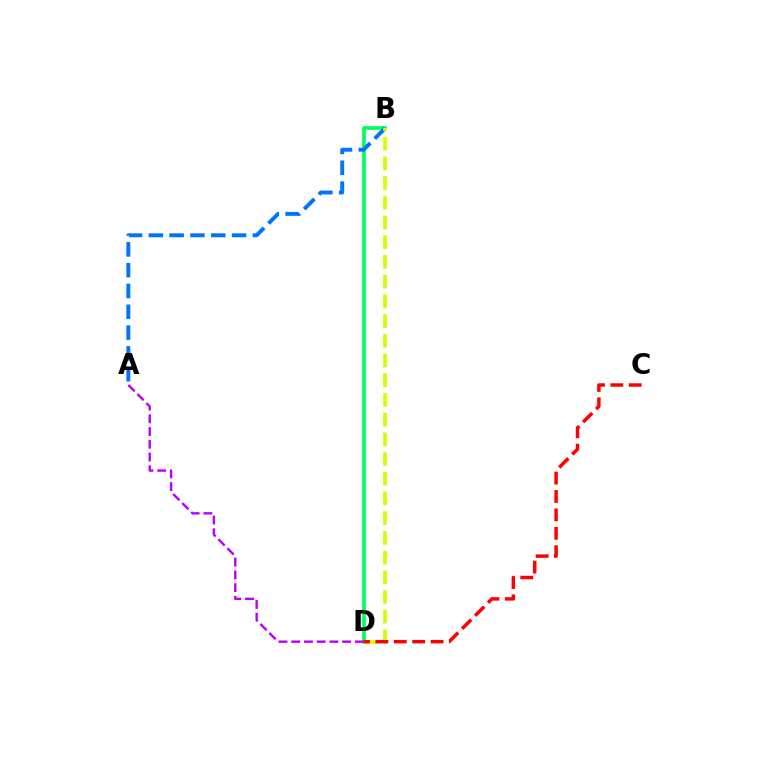{('B', 'D'): [{'color': '#00ff5c', 'line_style': 'solid', 'thickness': 2.66}, {'color': '#d1ff00', 'line_style': 'dashed', 'thickness': 2.68}], ('A', 'D'): [{'color': '#b900ff', 'line_style': 'dashed', 'thickness': 1.73}], ('A', 'B'): [{'color': '#0074ff', 'line_style': 'dashed', 'thickness': 2.83}], ('C', 'D'): [{'color': '#ff0000', 'line_style': 'dashed', 'thickness': 2.5}]}